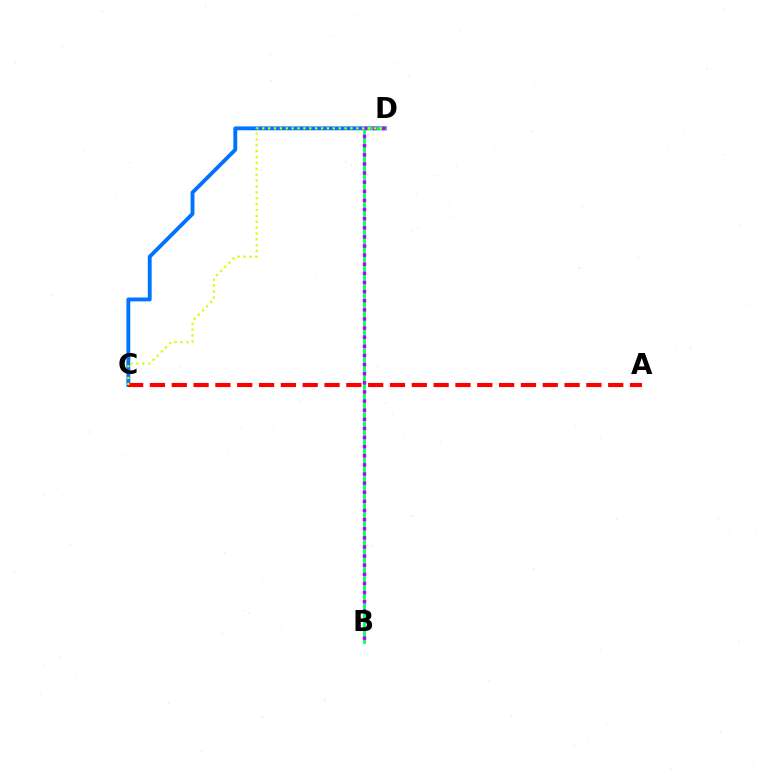{('C', 'D'): [{'color': '#0074ff', 'line_style': 'solid', 'thickness': 2.79}, {'color': '#d1ff00', 'line_style': 'dotted', 'thickness': 1.6}], ('B', 'D'): [{'color': '#00ff5c', 'line_style': 'solid', 'thickness': 1.95}, {'color': '#b900ff', 'line_style': 'dotted', 'thickness': 2.48}], ('A', 'C'): [{'color': '#ff0000', 'line_style': 'dashed', 'thickness': 2.96}]}